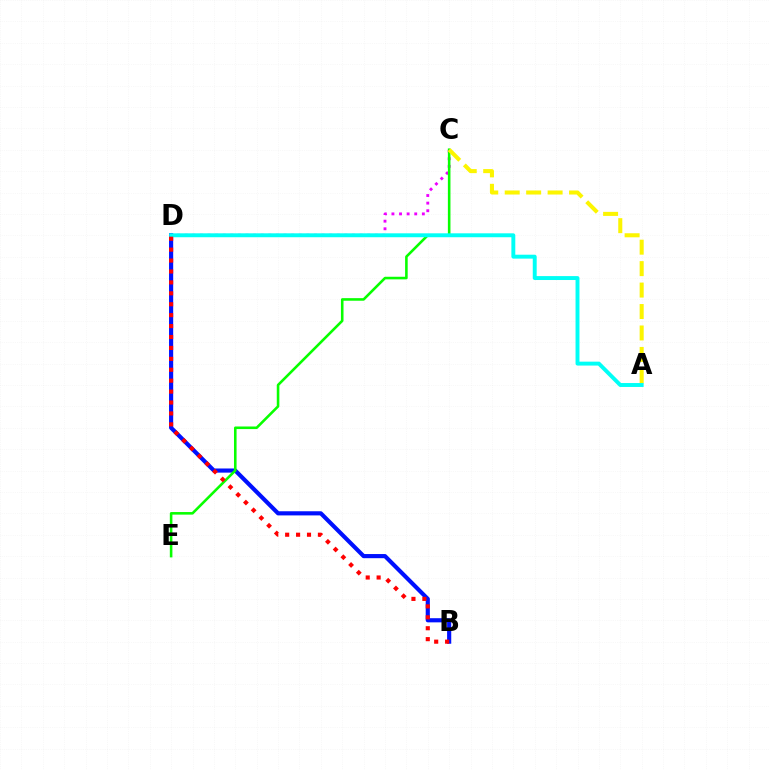{('C', 'D'): [{'color': '#ee00ff', 'line_style': 'dotted', 'thickness': 2.07}], ('B', 'D'): [{'color': '#0010ff', 'line_style': 'solid', 'thickness': 2.98}, {'color': '#ff0000', 'line_style': 'dotted', 'thickness': 2.97}], ('C', 'E'): [{'color': '#08ff00', 'line_style': 'solid', 'thickness': 1.86}], ('A', 'C'): [{'color': '#fcf500', 'line_style': 'dashed', 'thickness': 2.91}], ('A', 'D'): [{'color': '#00fff6', 'line_style': 'solid', 'thickness': 2.82}]}